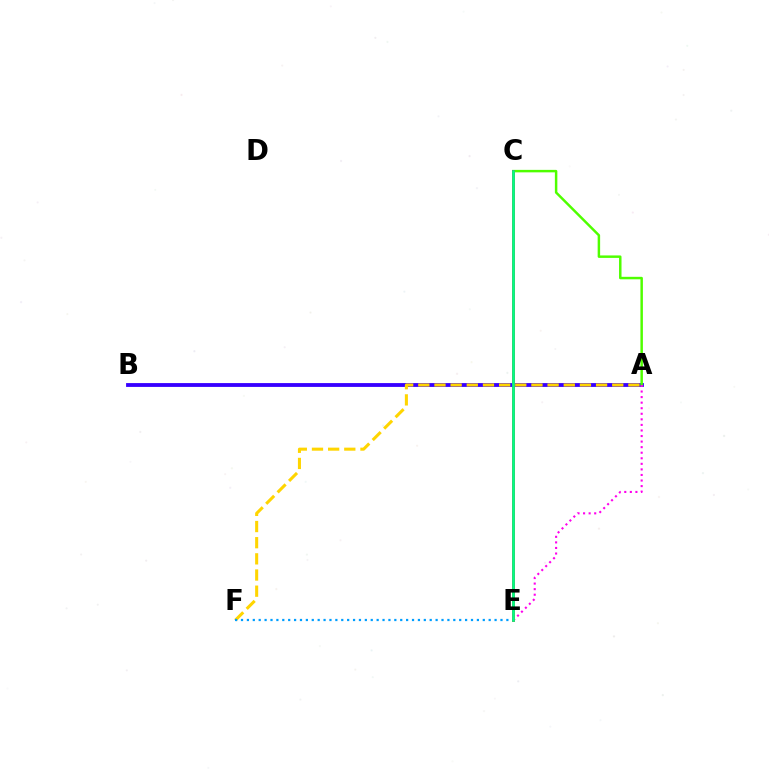{('A', 'B'): [{'color': '#3700ff', 'line_style': 'solid', 'thickness': 2.76}], ('A', 'C'): [{'color': '#4fff00', 'line_style': 'solid', 'thickness': 1.78}], ('A', 'E'): [{'color': '#ff00ed', 'line_style': 'dotted', 'thickness': 1.51}], ('A', 'F'): [{'color': '#ffd500', 'line_style': 'dashed', 'thickness': 2.2}], ('E', 'F'): [{'color': '#009eff', 'line_style': 'dotted', 'thickness': 1.6}], ('C', 'E'): [{'color': '#ff0000', 'line_style': 'solid', 'thickness': 2.02}, {'color': '#00ff86', 'line_style': 'solid', 'thickness': 1.95}]}